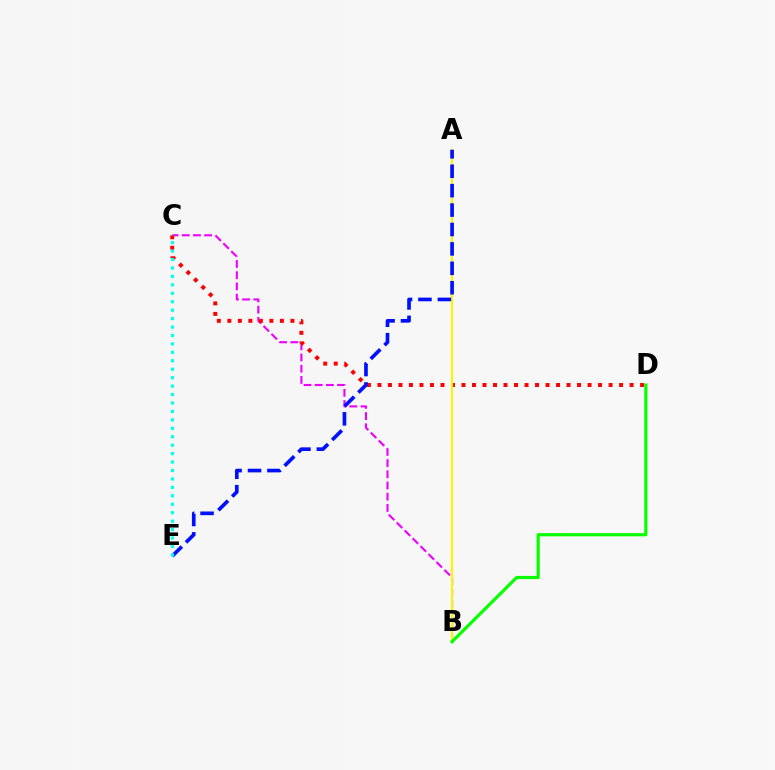{('B', 'C'): [{'color': '#ee00ff', 'line_style': 'dashed', 'thickness': 1.52}], ('C', 'D'): [{'color': '#ff0000', 'line_style': 'dotted', 'thickness': 2.85}], ('A', 'B'): [{'color': '#fcf500', 'line_style': 'solid', 'thickness': 1.52}], ('B', 'D'): [{'color': '#08ff00', 'line_style': 'solid', 'thickness': 2.3}], ('A', 'E'): [{'color': '#0010ff', 'line_style': 'dashed', 'thickness': 2.64}], ('C', 'E'): [{'color': '#00fff6', 'line_style': 'dotted', 'thickness': 2.29}]}